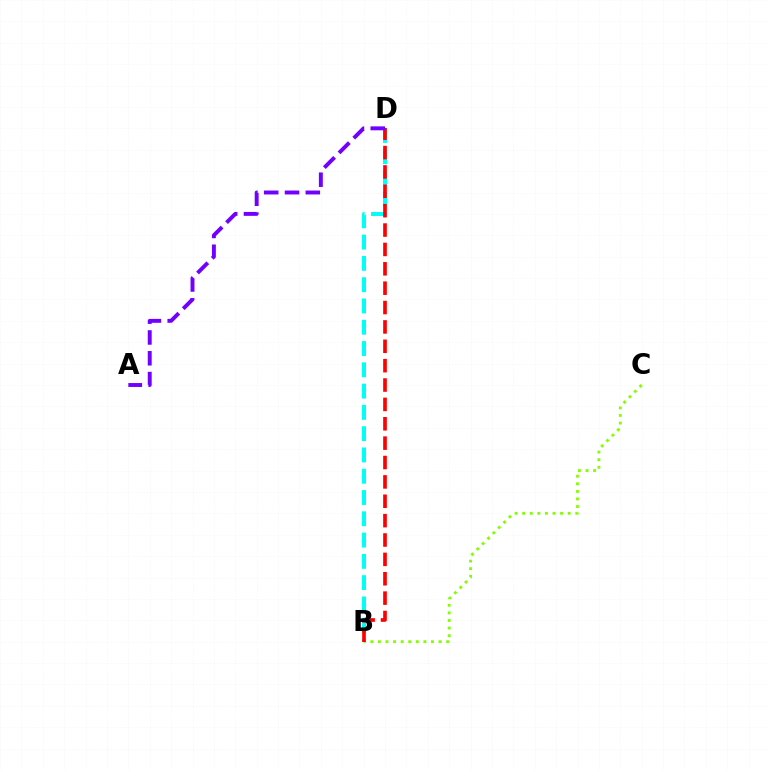{('B', 'C'): [{'color': '#84ff00', 'line_style': 'dotted', 'thickness': 2.06}], ('B', 'D'): [{'color': '#00fff6', 'line_style': 'dashed', 'thickness': 2.89}, {'color': '#ff0000', 'line_style': 'dashed', 'thickness': 2.63}], ('A', 'D'): [{'color': '#7200ff', 'line_style': 'dashed', 'thickness': 2.83}]}